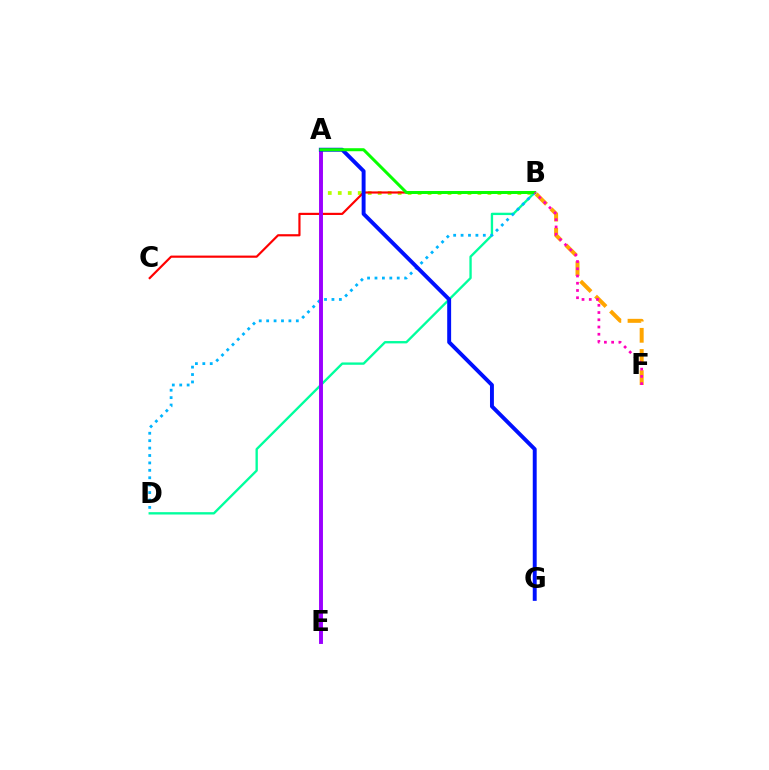{('A', 'B'): [{'color': '#b3ff00', 'line_style': 'dotted', 'thickness': 2.71}, {'color': '#08ff00', 'line_style': 'solid', 'thickness': 2.17}], ('B', 'D'): [{'color': '#00ff9d', 'line_style': 'solid', 'thickness': 1.69}, {'color': '#00b5ff', 'line_style': 'dotted', 'thickness': 2.01}], ('B', 'C'): [{'color': '#ff0000', 'line_style': 'solid', 'thickness': 1.56}], ('A', 'E'): [{'color': '#9b00ff', 'line_style': 'solid', 'thickness': 2.82}], ('A', 'G'): [{'color': '#0010ff', 'line_style': 'solid', 'thickness': 2.82}], ('B', 'F'): [{'color': '#ffa500', 'line_style': 'dashed', 'thickness': 2.87}, {'color': '#ff00bd', 'line_style': 'dotted', 'thickness': 1.97}]}